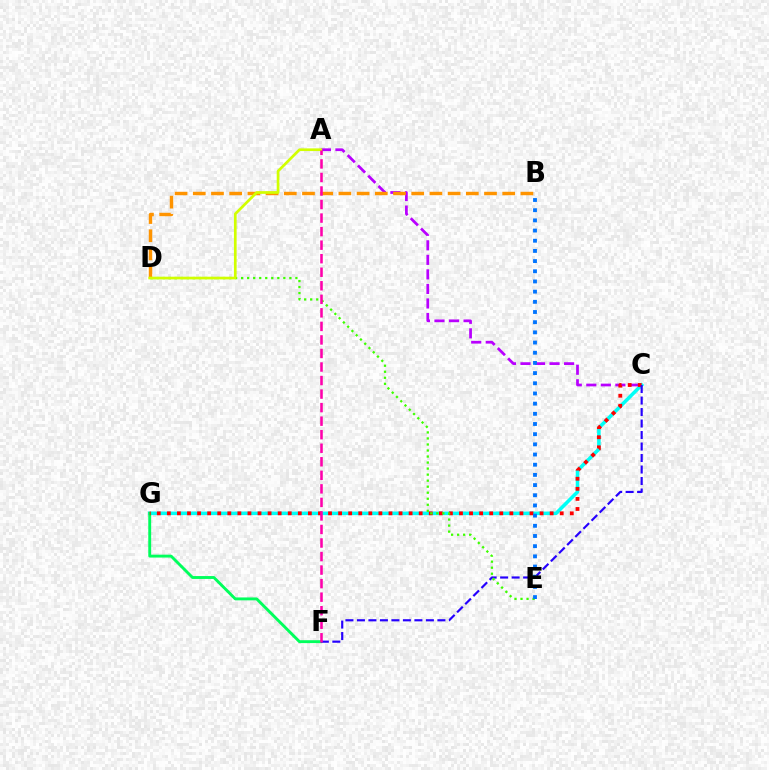{('C', 'G'): [{'color': '#00fff6', 'line_style': 'solid', 'thickness': 2.56}, {'color': '#ff0000', 'line_style': 'dotted', 'thickness': 2.74}], ('F', 'G'): [{'color': '#00ff5c', 'line_style': 'solid', 'thickness': 2.08}], ('A', 'C'): [{'color': '#b900ff', 'line_style': 'dashed', 'thickness': 1.97}], ('C', 'F'): [{'color': '#2500ff', 'line_style': 'dashed', 'thickness': 1.56}], ('D', 'E'): [{'color': '#3dff00', 'line_style': 'dotted', 'thickness': 1.64}], ('B', 'D'): [{'color': '#ff9400', 'line_style': 'dashed', 'thickness': 2.47}], ('A', 'D'): [{'color': '#d1ff00', 'line_style': 'solid', 'thickness': 1.94}], ('B', 'E'): [{'color': '#0074ff', 'line_style': 'dotted', 'thickness': 2.77}], ('A', 'F'): [{'color': '#ff00ac', 'line_style': 'dashed', 'thickness': 1.84}]}